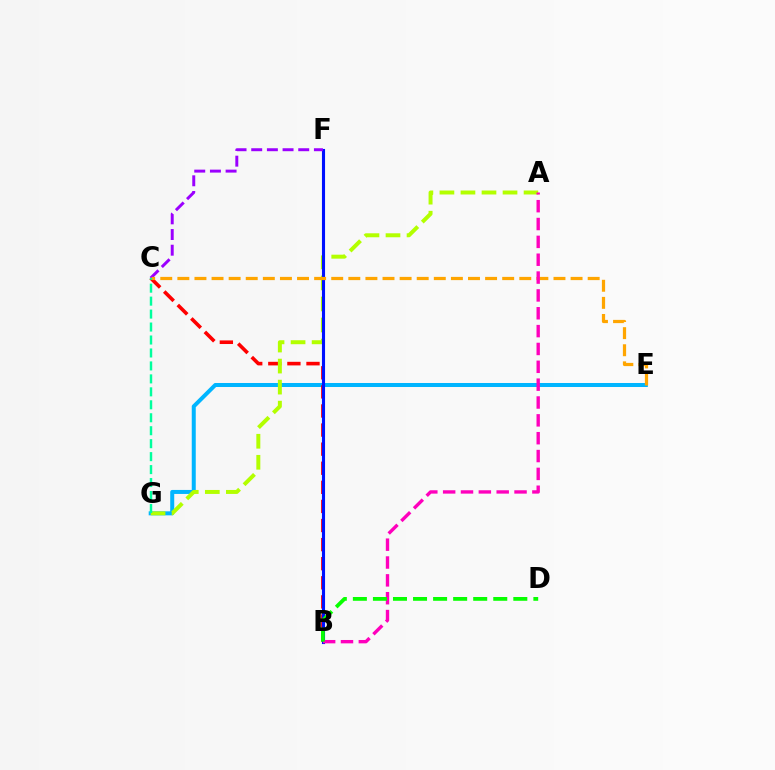{('E', 'G'): [{'color': '#00b5ff', 'line_style': 'solid', 'thickness': 2.88}], ('B', 'C'): [{'color': '#ff0000', 'line_style': 'dashed', 'thickness': 2.59}], ('A', 'G'): [{'color': '#b3ff00', 'line_style': 'dashed', 'thickness': 2.86}], ('B', 'F'): [{'color': '#0010ff', 'line_style': 'solid', 'thickness': 2.23}], ('C', 'F'): [{'color': '#9b00ff', 'line_style': 'dashed', 'thickness': 2.13}], ('C', 'E'): [{'color': '#ffa500', 'line_style': 'dashed', 'thickness': 2.32}], ('A', 'B'): [{'color': '#ff00bd', 'line_style': 'dashed', 'thickness': 2.42}], ('C', 'G'): [{'color': '#00ff9d', 'line_style': 'dashed', 'thickness': 1.76}], ('B', 'D'): [{'color': '#08ff00', 'line_style': 'dashed', 'thickness': 2.72}]}